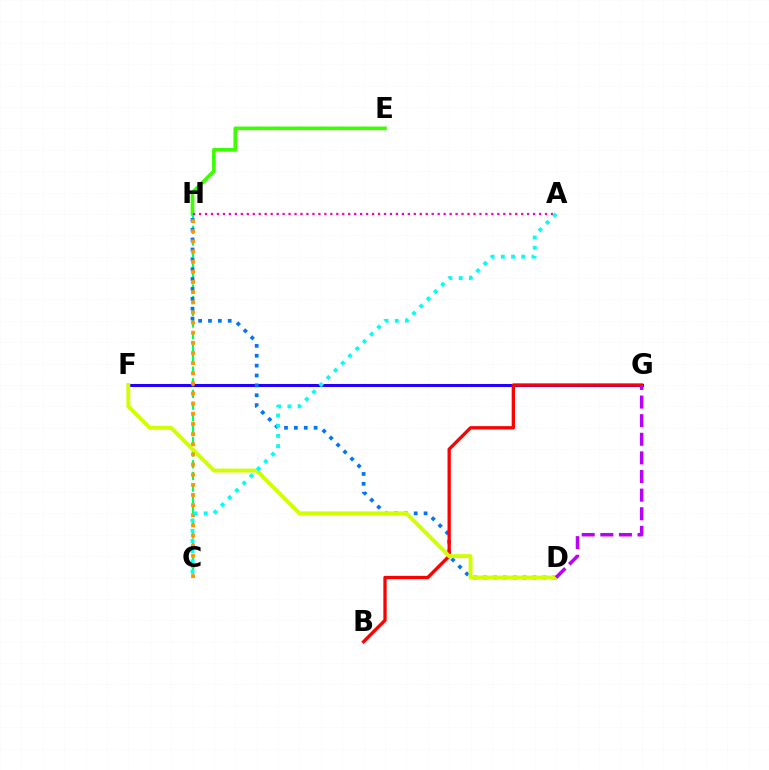{('F', 'G'): [{'color': '#2500ff', 'line_style': 'solid', 'thickness': 2.2}], ('E', 'H'): [{'color': '#3dff00', 'line_style': 'solid', 'thickness': 2.62}], ('C', 'H'): [{'color': '#00ff5c', 'line_style': 'dashed', 'thickness': 1.59}, {'color': '#ff9400', 'line_style': 'dotted', 'thickness': 2.76}], ('A', 'H'): [{'color': '#ff00ac', 'line_style': 'dotted', 'thickness': 1.62}], ('D', 'H'): [{'color': '#0074ff', 'line_style': 'dotted', 'thickness': 2.68}], ('B', 'G'): [{'color': '#ff0000', 'line_style': 'solid', 'thickness': 2.38}], ('D', 'F'): [{'color': '#d1ff00', 'line_style': 'solid', 'thickness': 2.82}], ('A', 'C'): [{'color': '#00fff6', 'line_style': 'dotted', 'thickness': 2.77}], ('D', 'G'): [{'color': '#b900ff', 'line_style': 'dashed', 'thickness': 2.53}]}